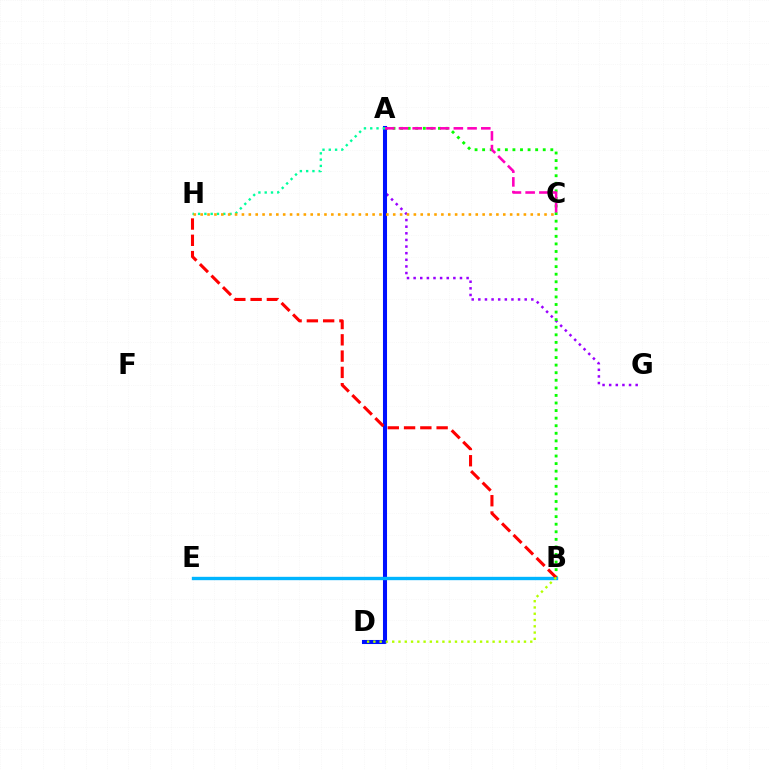{('A', 'G'): [{'color': '#9b00ff', 'line_style': 'dotted', 'thickness': 1.8}], ('A', 'B'): [{'color': '#08ff00', 'line_style': 'dotted', 'thickness': 2.06}], ('A', 'D'): [{'color': '#0010ff', 'line_style': 'solid', 'thickness': 2.92}], ('B', 'E'): [{'color': '#00b5ff', 'line_style': 'solid', 'thickness': 2.41}], ('A', 'C'): [{'color': '#ff00bd', 'line_style': 'dashed', 'thickness': 1.86}], ('A', 'H'): [{'color': '#00ff9d', 'line_style': 'dotted', 'thickness': 1.71}], ('B', 'H'): [{'color': '#ff0000', 'line_style': 'dashed', 'thickness': 2.21}], ('C', 'H'): [{'color': '#ffa500', 'line_style': 'dotted', 'thickness': 1.87}], ('B', 'D'): [{'color': '#b3ff00', 'line_style': 'dotted', 'thickness': 1.7}]}